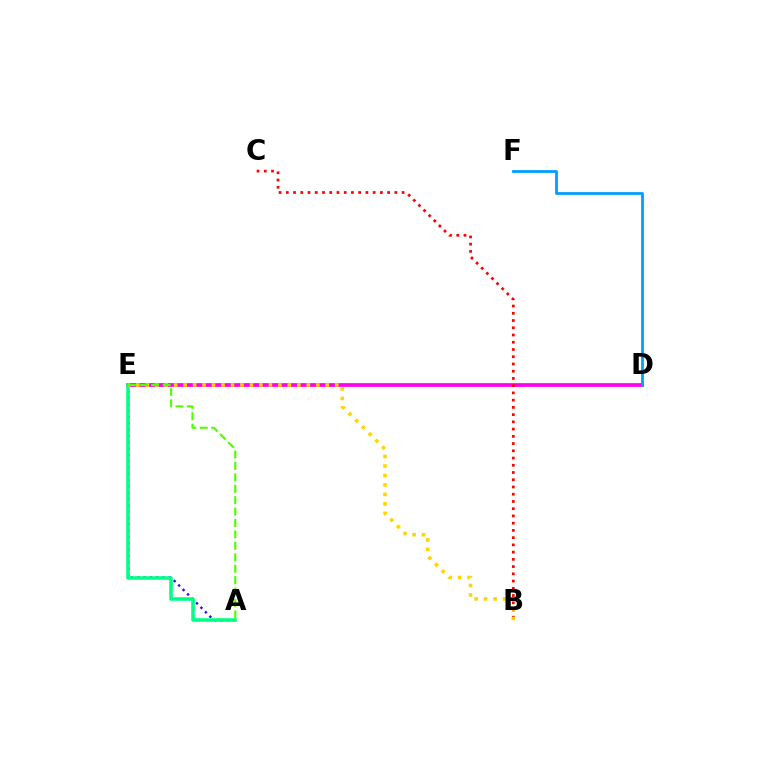{('D', 'E'): [{'color': '#ff00ed', 'line_style': 'solid', 'thickness': 2.69}], ('A', 'E'): [{'color': '#3700ff', 'line_style': 'dotted', 'thickness': 1.71}, {'color': '#00ff86', 'line_style': 'solid', 'thickness': 2.56}, {'color': '#4fff00', 'line_style': 'dashed', 'thickness': 1.55}], ('D', 'F'): [{'color': '#009eff', 'line_style': 'solid', 'thickness': 2.0}], ('B', 'C'): [{'color': '#ff0000', 'line_style': 'dotted', 'thickness': 1.97}], ('B', 'E'): [{'color': '#ffd500', 'line_style': 'dotted', 'thickness': 2.57}]}